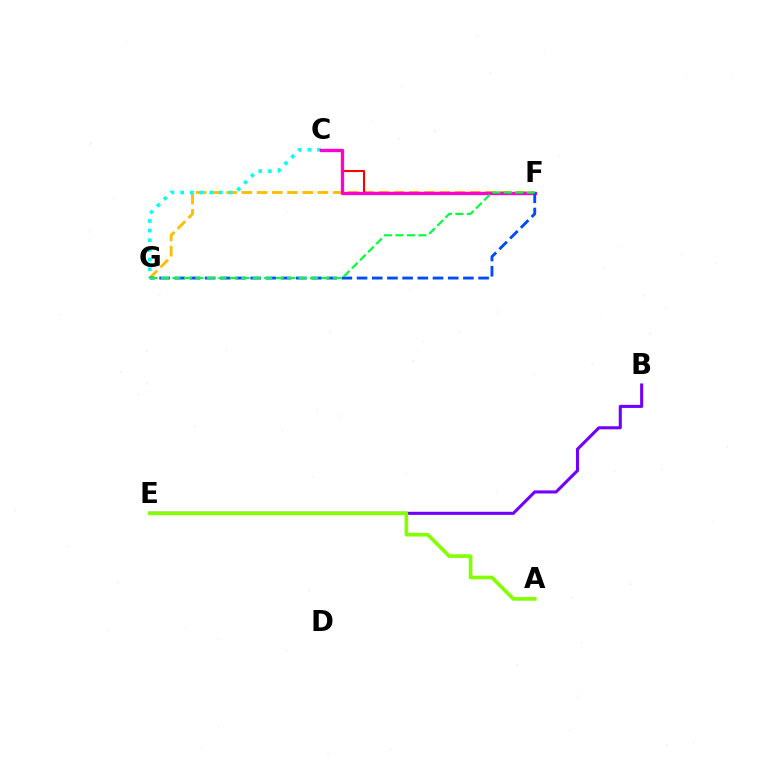{('B', 'E'): [{'color': '#7200ff', 'line_style': 'solid', 'thickness': 2.22}], ('F', 'G'): [{'color': '#ffbd00', 'line_style': 'dashed', 'thickness': 2.07}, {'color': '#004bff', 'line_style': 'dashed', 'thickness': 2.06}, {'color': '#00ff39', 'line_style': 'dashed', 'thickness': 1.56}], ('C', 'G'): [{'color': '#00fff6', 'line_style': 'dotted', 'thickness': 2.62}], ('C', 'F'): [{'color': '#ff0000', 'line_style': 'solid', 'thickness': 1.5}, {'color': '#ff00cf', 'line_style': 'solid', 'thickness': 2.38}], ('A', 'E'): [{'color': '#84ff00', 'line_style': 'solid', 'thickness': 2.63}]}